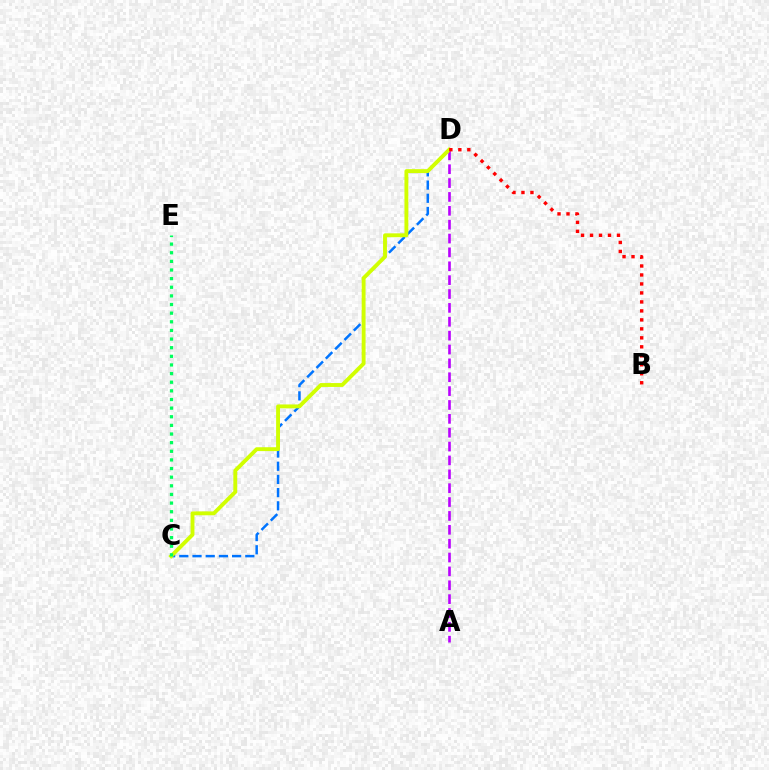{('A', 'D'): [{'color': '#b900ff', 'line_style': 'dashed', 'thickness': 1.88}], ('C', 'D'): [{'color': '#0074ff', 'line_style': 'dashed', 'thickness': 1.79}, {'color': '#d1ff00', 'line_style': 'solid', 'thickness': 2.79}], ('B', 'D'): [{'color': '#ff0000', 'line_style': 'dotted', 'thickness': 2.44}], ('C', 'E'): [{'color': '#00ff5c', 'line_style': 'dotted', 'thickness': 2.35}]}